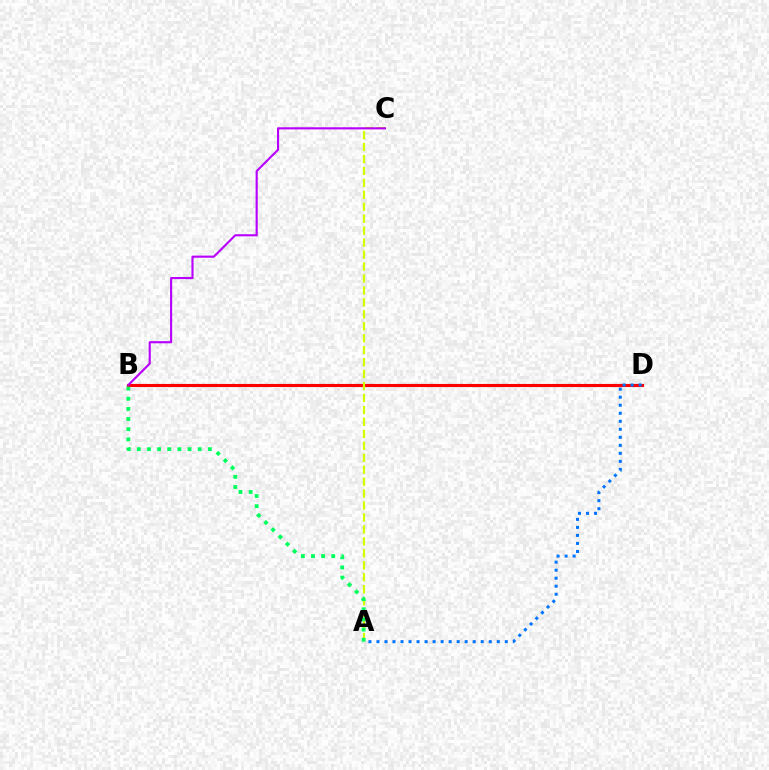{('B', 'D'): [{'color': '#ff0000', 'line_style': 'solid', 'thickness': 2.25}], ('A', 'C'): [{'color': '#d1ff00', 'line_style': 'dashed', 'thickness': 1.62}], ('A', 'B'): [{'color': '#00ff5c', 'line_style': 'dotted', 'thickness': 2.76}], ('A', 'D'): [{'color': '#0074ff', 'line_style': 'dotted', 'thickness': 2.18}], ('B', 'C'): [{'color': '#b900ff', 'line_style': 'solid', 'thickness': 1.53}]}